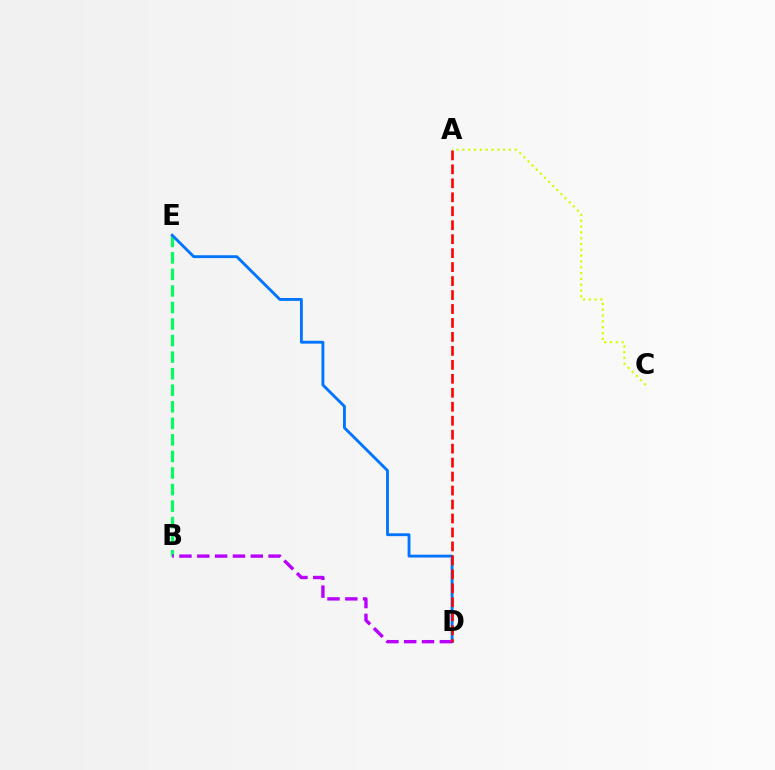{('B', 'E'): [{'color': '#00ff5c', 'line_style': 'dashed', 'thickness': 2.25}], ('A', 'C'): [{'color': '#d1ff00', 'line_style': 'dotted', 'thickness': 1.58}], ('D', 'E'): [{'color': '#0074ff', 'line_style': 'solid', 'thickness': 2.05}], ('B', 'D'): [{'color': '#b900ff', 'line_style': 'dashed', 'thickness': 2.42}], ('A', 'D'): [{'color': '#ff0000', 'line_style': 'dashed', 'thickness': 1.9}]}